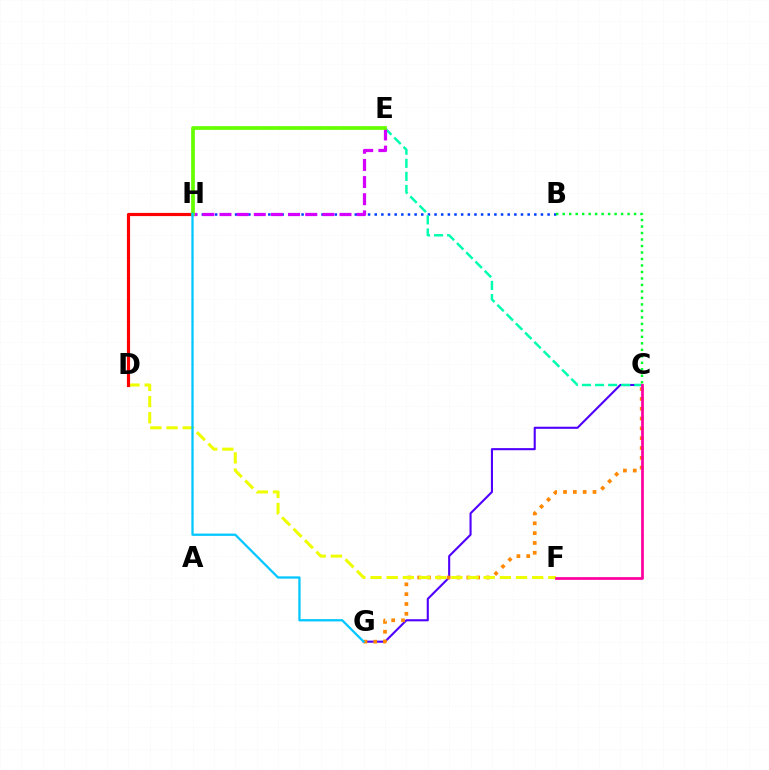{('C', 'G'): [{'color': '#4f00ff', 'line_style': 'solid', 'thickness': 1.51}, {'color': '#ff8800', 'line_style': 'dotted', 'thickness': 2.67}], ('B', 'H'): [{'color': '#003fff', 'line_style': 'dotted', 'thickness': 1.81}], ('D', 'F'): [{'color': '#eeff00', 'line_style': 'dashed', 'thickness': 2.2}], ('C', 'E'): [{'color': '#00ffaf', 'line_style': 'dashed', 'thickness': 1.78}], ('B', 'C'): [{'color': '#00ff27', 'line_style': 'dotted', 'thickness': 1.76}], ('D', 'H'): [{'color': '#ff0000', 'line_style': 'solid', 'thickness': 2.28}], ('E', 'H'): [{'color': '#d600ff', 'line_style': 'dashed', 'thickness': 2.33}, {'color': '#66ff00', 'line_style': 'solid', 'thickness': 2.68}], ('C', 'F'): [{'color': '#ff00a0', 'line_style': 'solid', 'thickness': 1.97}], ('G', 'H'): [{'color': '#00c7ff', 'line_style': 'solid', 'thickness': 1.64}]}